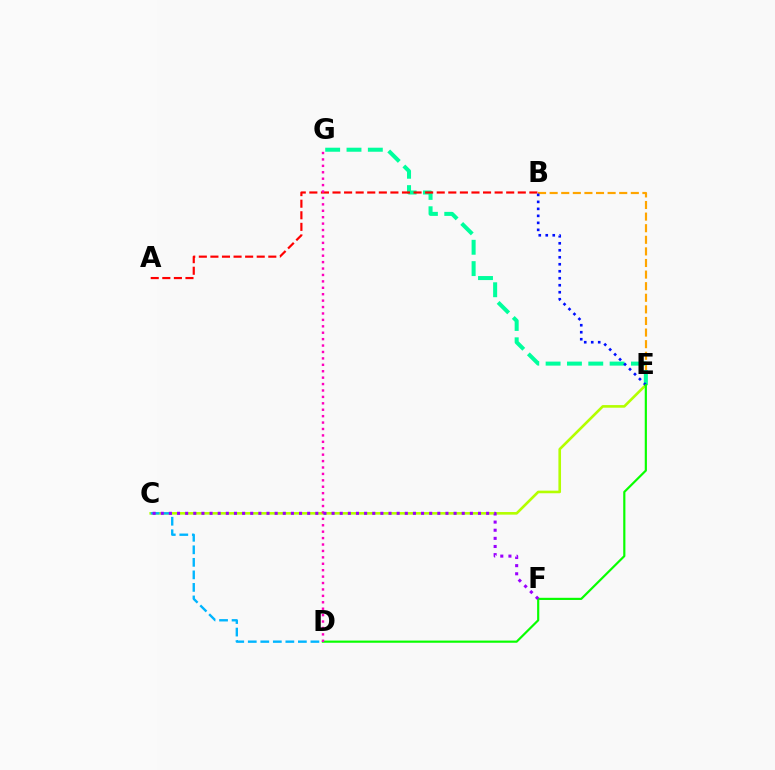{('C', 'E'): [{'color': '#b3ff00', 'line_style': 'solid', 'thickness': 1.89}], ('B', 'E'): [{'color': '#ffa500', 'line_style': 'dashed', 'thickness': 1.58}, {'color': '#0010ff', 'line_style': 'dotted', 'thickness': 1.9}], ('E', 'G'): [{'color': '#00ff9d', 'line_style': 'dashed', 'thickness': 2.9}], ('A', 'B'): [{'color': '#ff0000', 'line_style': 'dashed', 'thickness': 1.57}], ('C', 'D'): [{'color': '#00b5ff', 'line_style': 'dashed', 'thickness': 1.7}], ('D', 'E'): [{'color': '#08ff00', 'line_style': 'solid', 'thickness': 1.57}], ('D', 'G'): [{'color': '#ff00bd', 'line_style': 'dotted', 'thickness': 1.74}], ('C', 'F'): [{'color': '#9b00ff', 'line_style': 'dotted', 'thickness': 2.21}]}